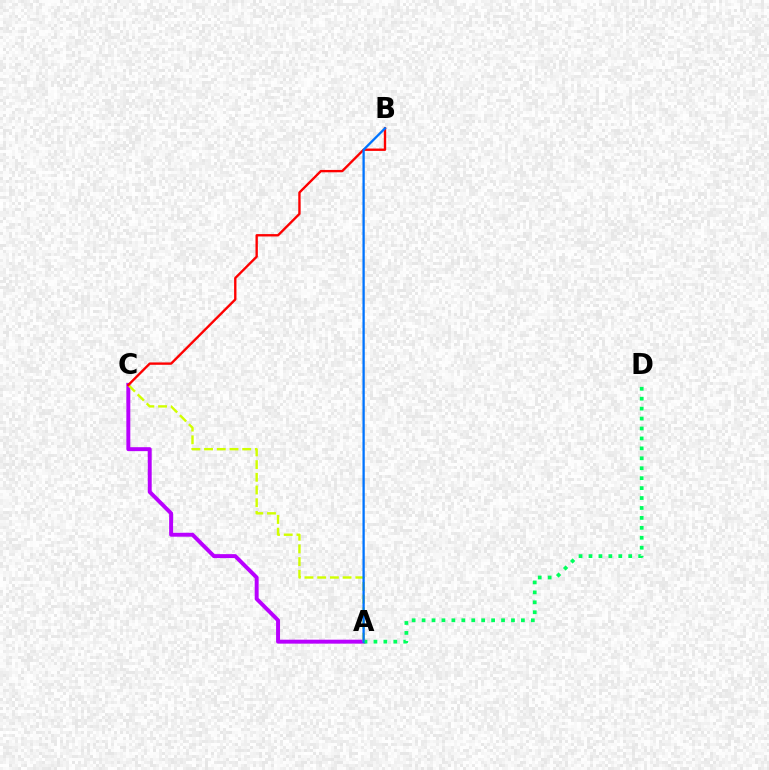{('A', 'C'): [{'color': '#b900ff', 'line_style': 'solid', 'thickness': 2.84}, {'color': '#d1ff00', 'line_style': 'dashed', 'thickness': 1.73}], ('A', 'D'): [{'color': '#00ff5c', 'line_style': 'dotted', 'thickness': 2.7}], ('B', 'C'): [{'color': '#ff0000', 'line_style': 'solid', 'thickness': 1.7}], ('A', 'B'): [{'color': '#0074ff', 'line_style': 'solid', 'thickness': 1.66}]}